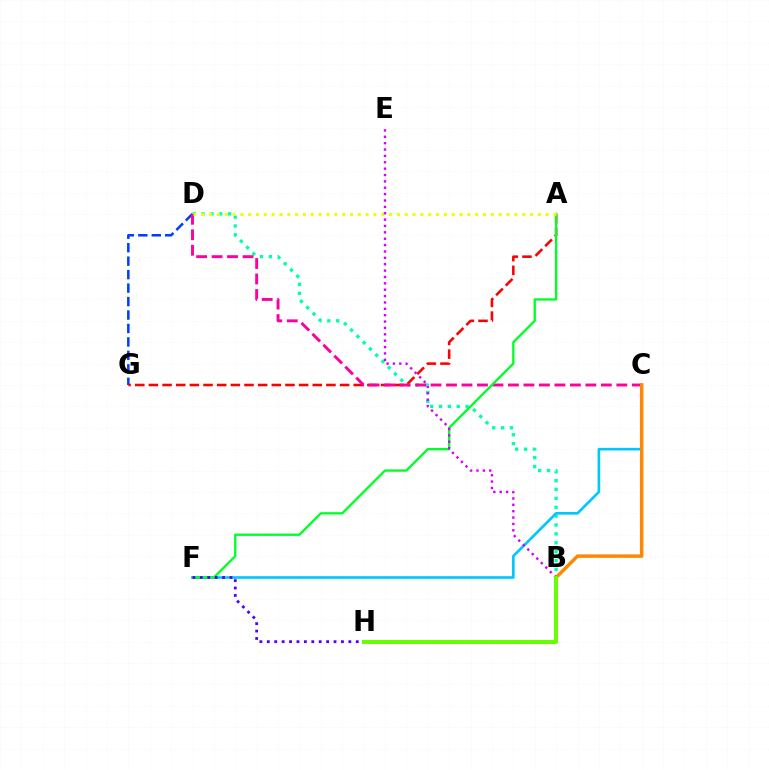{('D', 'G'): [{'color': '#003fff', 'line_style': 'dashed', 'thickness': 1.83}], ('B', 'D'): [{'color': '#00ffaf', 'line_style': 'dotted', 'thickness': 2.41}], ('C', 'F'): [{'color': '#00c7ff', 'line_style': 'solid', 'thickness': 1.9}], ('A', 'G'): [{'color': '#ff0000', 'line_style': 'dashed', 'thickness': 1.86}], ('C', 'D'): [{'color': '#ff00a0', 'line_style': 'dashed', 'thickness': 2.1}], ('A', 'F'): [{'color': '#00ff27', 'line_style': 'solid', 'thickness': 1.68}], ('B', 'C'): [{'color': '#ff8800', 'line_style': 'solid', 'thickness': 2.48}], ('F', 'H'): [{'color': '#4f00ff', 'line_style': 'dotted', 'thickness': 2.01}], ('A', 'D'): [{'color': '#eeff00', 'line_style': 'dotted', 'thickness': 2.13}], ('B', 'E'): [{'color': '#d600ff', 'line_style': 'dotted', 'thickness': 1.73}], ('B', 'H'): [{'color': '#66ff00', 'line_style': 'solid', 'thickness': 2.87}]}